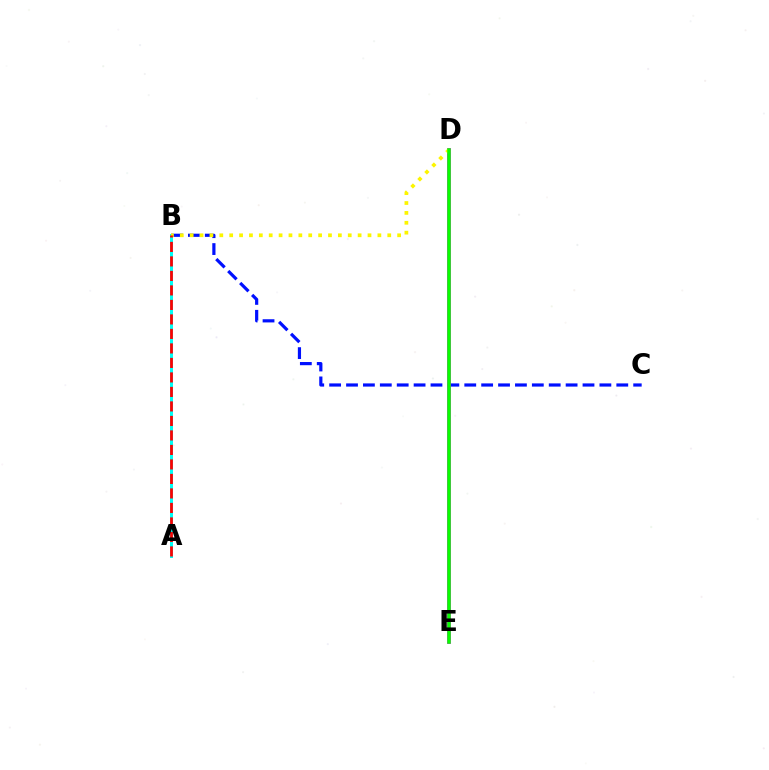{('B', 'C'): [{'color': '#0010ff', 'line_style': 'dashed', 'thickness': 2.29}], ('D', 'E'): [{'color': '#ee00ff', 'line_style': 'solid', 'thickness': 2.7}, {'color': '#08ff00', 'line_style': 'solid', 'thickness': 2.53}], ('A', 'B'): [{'color': '#00fff6', 'line_style': 'solid', 'thickness': 2.16}, {'color': '#ff0000', 'line_style': 'dashed', 'thickness': 1.97}], ('B', 'D'): [{'color': '#fcf500', 'line_style': 'dotted', 'thickness': 2.68}]}